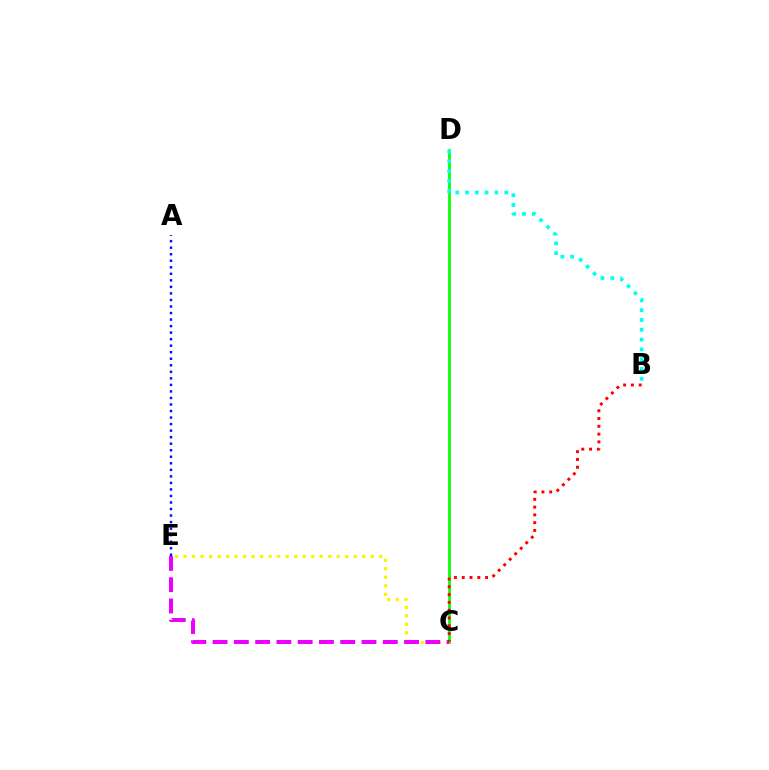{('C', 'E'): [{'color': '#fcf500', 'line_style': 'dotted', 'thickness': 2.31}, {'color': '#ee00ff', 'line_style': 'dashed', 'thickness': 2.89}], ('C', 'D'): [{'color': '#08ff00', 'line_style': 'solid', 'thickness': 1.97}], ('A', 'E'): [{'color': '#0010ff', 'line_style': 'dotted', 'thickness': 1.78}], ('B', 'C'): [{'color': '#ff0000', 'line_style': 'dotted', 'thickness': 2.12}], ('B', 'D'): [{'color': '#00fff6', 'line_style': 'dotted', 'thickness': 2.66}]}